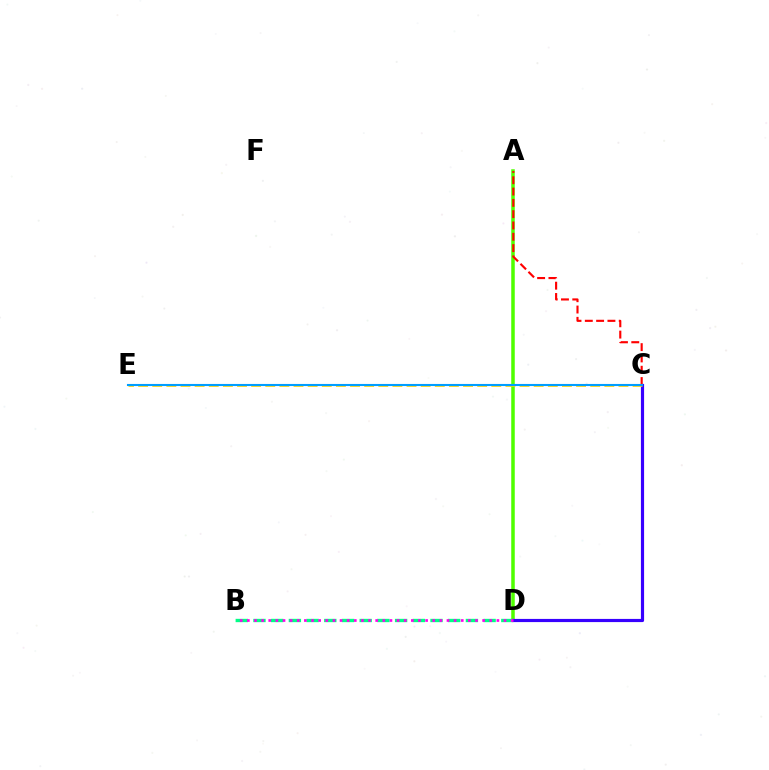{('A', 'D'): [{'color': '#4fff00', 'line_style': 'solid', 'thickness': 2.53}], ('B', 'D'): [{'color': '#00ff86', 'line_style': 'dashed', 'thickness': 2.4}, {'color': '#ff00ed', 'line_style': 'dotted', 'thickness': 1.94}], ('C', 'D'): [{'color': '#3700ff', 'line_style': 'solid', 'thickness': 2.28}], ('C', 'E'): [{'color': '#ffd500', 'line_style': 'dashed', 'thickness': 1.92}, {'color': '#009eff', 'line_style': 'solid', 'thickness': 1.51}], ('A', 'C'): [{'color': '#ff0000', 'line_style': 'dashed', 'thickness': 1.54}]}